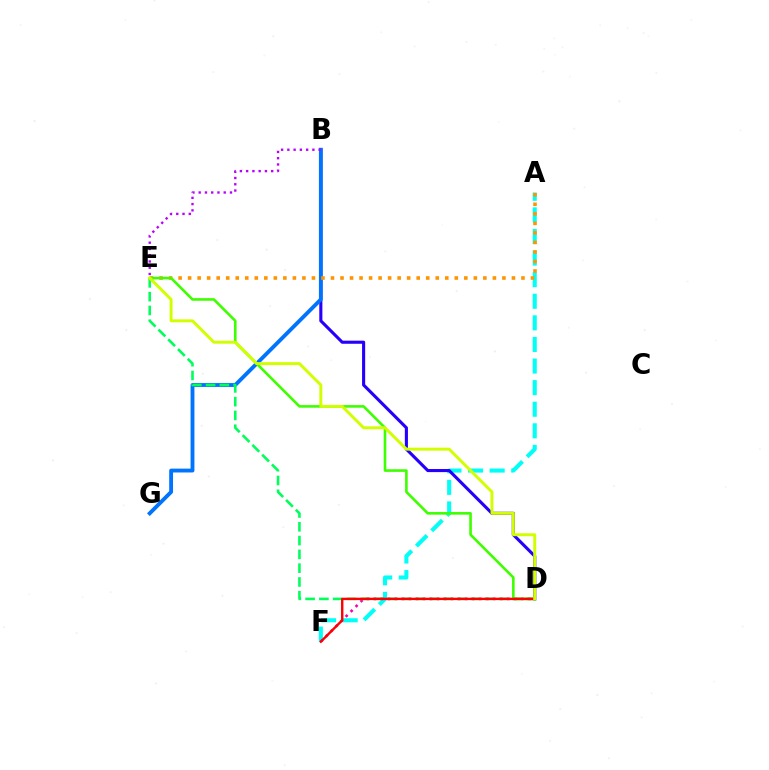{('A', 'F'): [{'color': '#00fff6', 'line_style': 'dashed', 'thickness': 2.93}], ('B', 'D'): [{'color': '#2500ff', 'line_style': 'solid', 'thickness': 2.23}], ('B', 'G'): [{'color': '#0074ff', 'line_style': 'solid', 'thickness': 2.77}], ('B', 'E'): [{'color': '#b900ff', 'line_style': 'dotted', 'thickness': 1.7}], ('D', 'F'): [{'color': '#ff00ac', 'line_style': 'dotted', 'thickness': 1.91}, {'color': '#ff0000', 'line_style': 'solid', 'thickness': 1.72}], ('A', 'E'): [{'color': '#ff9400', 'line_style': 'dotted', 'thickness': 2.59}], ('D', 'E'): [{'color': '#00ff5c', 'line_style': 'dashed', 'thickness': 1.87}, {'color': '#3dff00', 'line_style': 'solid', 'thickness': 1.88}, {'color': '#d1ff00', 'line_style': 'solid', 'thickness': 2.12}]}